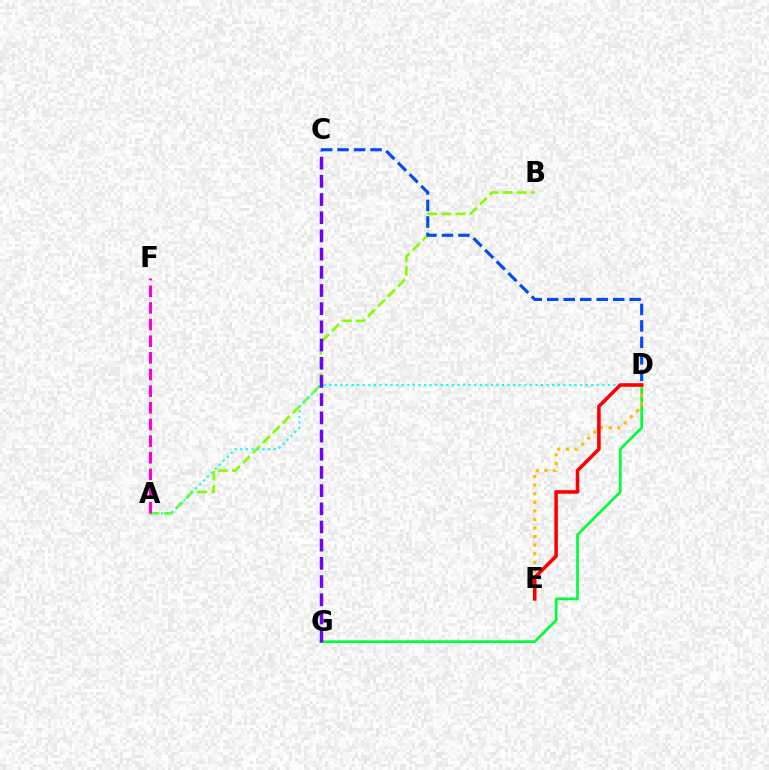{('A', 'B'): [{'color': '#84ff00', 'line_style': 'dashed', 'thickness': 1.91}], ('D', 'G'): [{'color': '#00ff39', 'line_style': 'solid', 'thickness': 1.95}], ('A', 'D'): [{'color': '#00fff6', 'line_style': 'dotted', 'thickness': 1.51}], ('C', 'G'): [{'color': '#7200ff', 'line_style': 'dashed', 'thickness': 2.47}], ('D', 'E'): [{'color': '#ffbd00', 'line_style': 'dotted', 'thickness': 2.33}, {'color': '#ff0000', 'line_style': 'solid', 'thickness': 2.58}], ('A', 'F'): [{'color': '#ff00cf', 'line_style': 'dashed', 'thickness': 2.26}], ('C', 'D'): [{'color': '#004bff', 'line_style': 'dashed', 'thickness': 2.24}]}